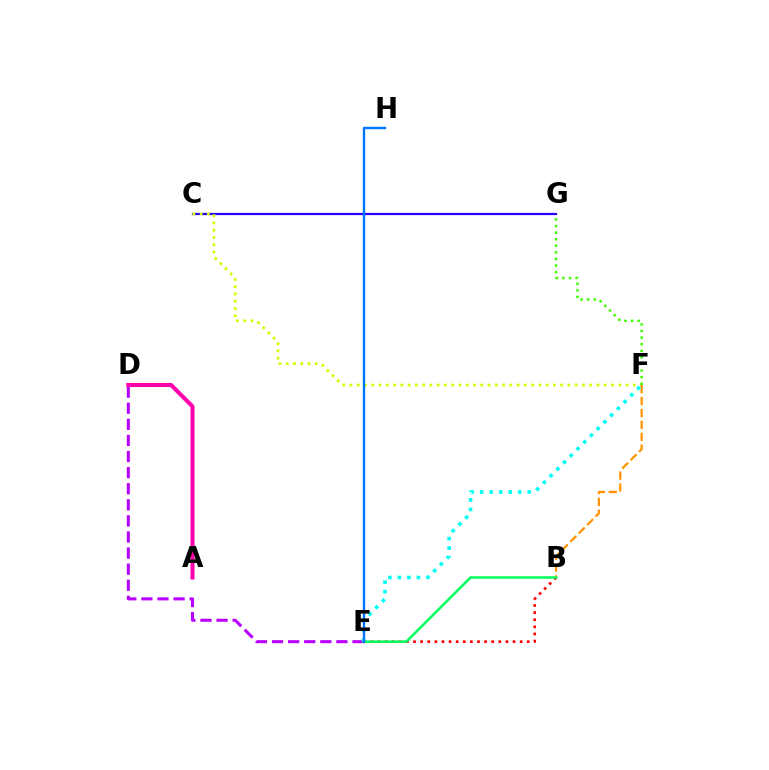{('D', 'E'): [{'color': '#b900ff', 'line_style': 'dashed', 'thickness': 2.19}], ('C', 'G'): [{'color': '#2500ff', 'line_style': 'solid', 'thickness': 1.6}], ('C', 'F'): [{'color': '#d1ff00', 'line_style': 'dotted', 'thickness': 1.97}], ('B', 'F'): [{'color': '#ff9400', 'line_style': 'dashed', 'thickness': 1.62}], ('F', 'G'): [{'color': '#3dff00', 'line_style': 'dotted', 'thickness': 1.79}], ('B', 'E'): [{'color': '#ff0000', 'line_style': 'dotted', 'thickness': 1.93}, {'color': '#00ff5c', 'line_style': 'solid', 'thickness': 1.83}], ('E', 'F'): [{'color': '#00fff6', 'line_style': 'dotted', 'thickness': 2.59}], ('A', 'D'): [{'color': '#ff00ac', 'line_style': 'solid', 'thickness': 2.92}], ('E', 'H'): [{'color': '#0074ff', 'line_style': 'solid', 'thickness': 1.69}]}